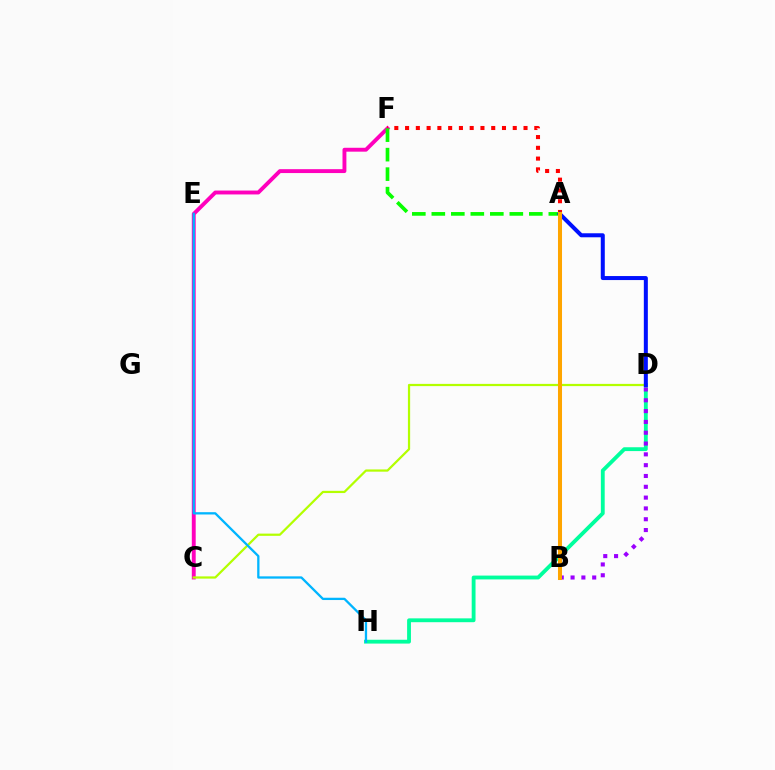{('C', 'F'): [{'color': '#ff00bd', 'line_style': 'solid', 'thickness': 2.8}], ('D', 'H'): [{'color': '#00ff9d', 'line_style': 'solid', 'thickness': 2.76}], ('A', 'F'): [{'color': '#ff0000', 'line_style': 'dotted', 'thickness': 2.93}, {'color': '#08ff00', 'line_style': 'dashed', 'thickness': 2.65}], ('C', 'D'): [{'color': '#b3ff00', 'line_style': 'solid', 'thickness': 1.6}], ('A', 'D'): [{'color': '#0010ff', 'line_style': 'solid', 'thickness': 2.89}], ('B', 'D'): [{'color': '#9b00ff', 'line_style': 'dotted', 'thickness': 2.94}], ('A', 'B'): [{'color': '#ffa500', 'line_style': 'solid', 'thickness': 2.91}], ('E', 'H'): [{'color': '#00b5ff', 'line_style': 'solid', 'thickness': 1.65}]}